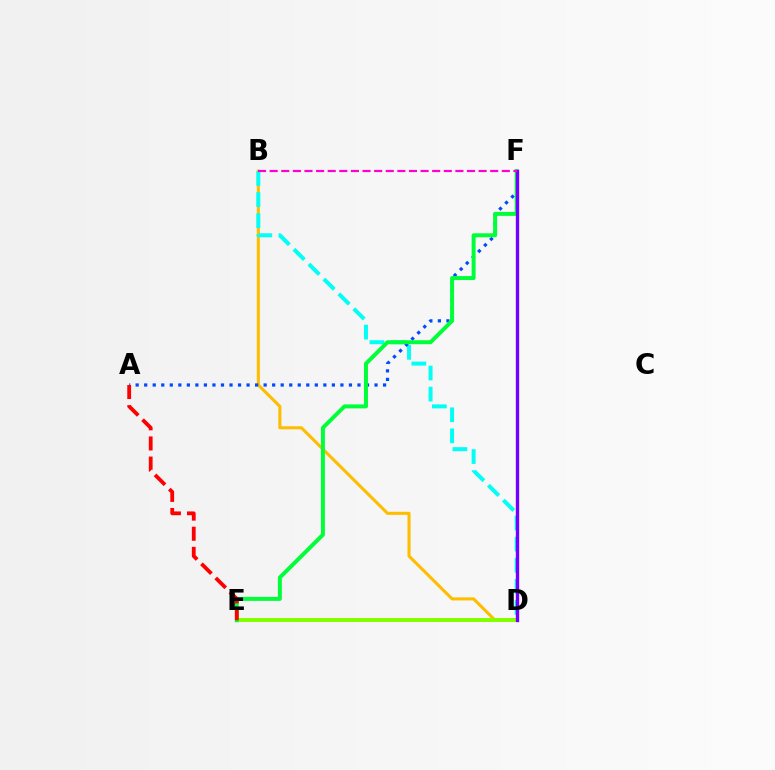{('B', 'D'): [{'color': '#ffbd00', 'line_style': 'solid', 'thickness': 2.21}, {'color': '#00fff6', 'line_style': 'dashed', 'thickness': 2.87}], ('A', 'F'): [{'color': '#004bff', 'line_style': 'dotted', 'thickness': 2.32}], ('D', 'E'): [{'color': '#84ff00', 'line_style': 'solid', 'thickness': 2.89}], ('E', 'F'): [{'color': '#00ff39', 'line_style': 'solid', 'thickness': 2.86}], ('D', 'F'): [{'color': '#7200ff', 'line_style': 'solid', 'thickness': 2.42}], ('A', 'E'): [{'color': '#ff0000', 'line_style': 'dashed', 'thickness': 2.73}], ('B', 'F'): [{'color': '#ff00cf', 'line_style': 'dashed', 'thickness': 1.58}]}